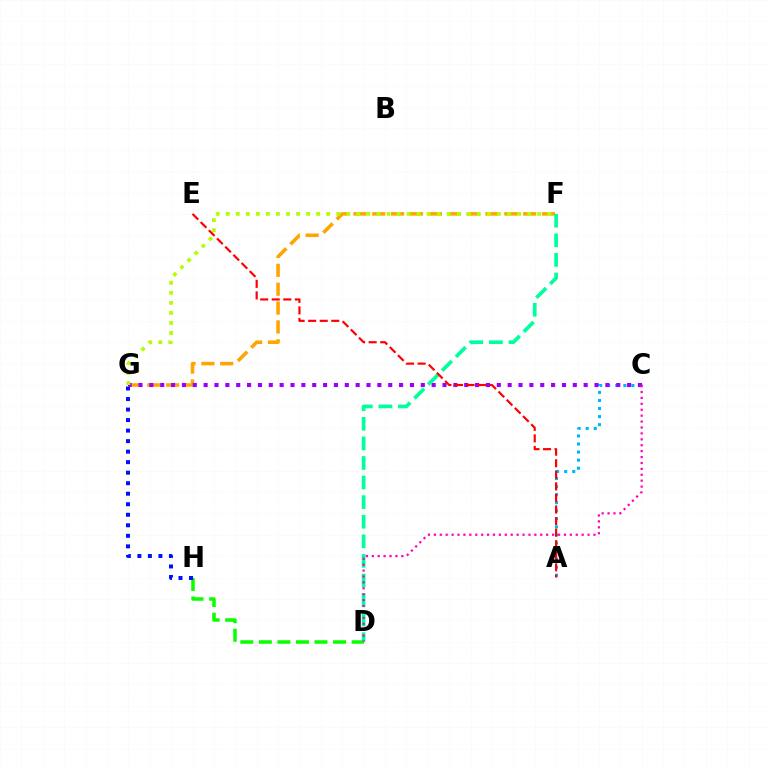{('A', 'C'): [{'color': '#00b5ff', 'line_style': 'dotted', 'thickness': 2.19}], ('D', 'H'): [{'color': '#08ff00', 'line_style': 'dashed', 'thickness': 2.52}], ('G', 'H'): [{'color': '#0010ff', 'line_style': 'dotted', 'thickness': 2.86}], ('F', 'G'): [{'color': '#ffa500', 'line_style': 'dashed', 'thickness': 2.56}, {'color': '#b3ff00', 'line_style': 'dotted', 'thickness': 2.73}], ('C', 'G'): [{'color': '#9b00ff', 'line_style': 'dotted', 'thickness': 2.95}], ('D', 'F'): [{'color': '#00ff9d', 'line_style': 'dashed', 'thickness': 2.66}], ('C', 'D'): [{'color': '#ff00bd', 'line_style': 'dotted', 'thickness': 1.61}], ('A', 'E'): [{'color': '#ff0000', 'line_style': 'dashed', 'thickness': 1.57}]}